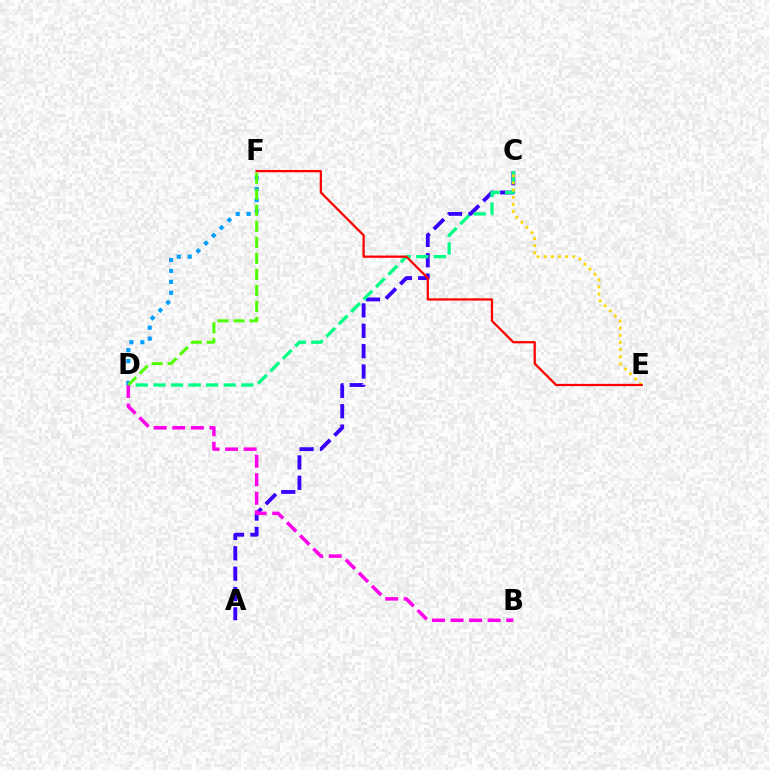{('D', 'F'): [{'color': '#009eff', 'line_style': 'dotted', 'thickness': 2.97}, {'color': '#4fff00', 'line_style': 'dashed', 'thickness': 2.18}], ('A', 'C'): [{'color': '#3700ff', 'line_style': 'dashed', 'thickness': 2.77}], ('C', 'D'): [{'color': '#00ff86', 'line_style': 'dashed', 'thickness': 2.38}], ('C', 'E'): [{'color': '#ffd500', 'line_style': 'dotted', 'thickness': 1.94}], ('E', 'F'): [{'color': '#ff0000', 'line_style': 'solid', 'thickness': 1.63}], ('B', 'D'): [{'color': '#ff00ed', 'line_style': 'dashed', 'thickness': 2.52}]}